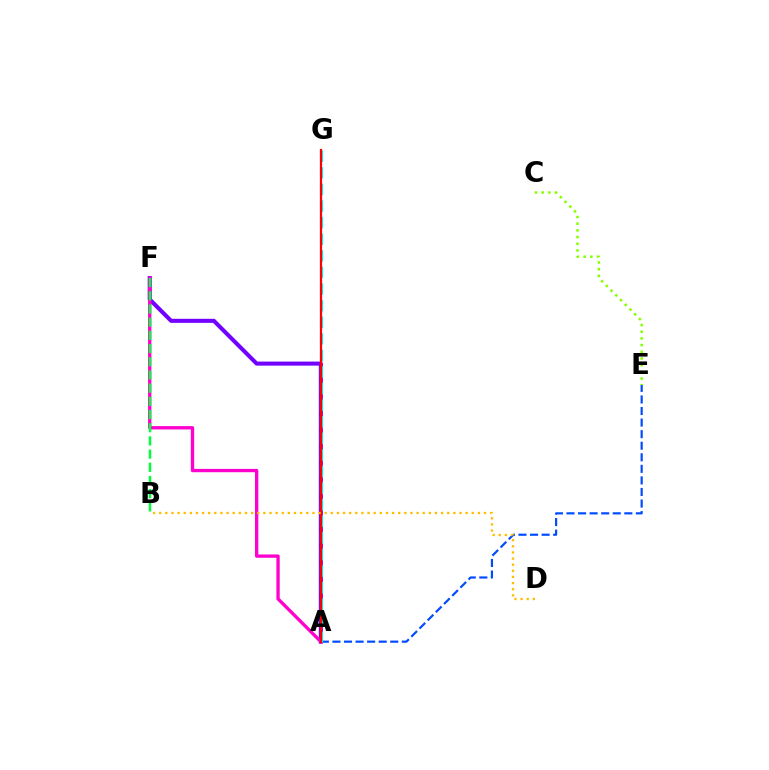{('A', 'F'): [{'color': '#7200ff', 'line_style': 'solid', 'thickness': 2.92}, {'color': '#ff00cf', 'line_style': 'solid', 'thickness': 2.39}], ('A', 'E'): [{'color': '#004bff', 'line_style': 'dashed', 'thickness': 1.57}], ('A', 'G'): [{'color': '#00fff6', 'line_style': 'dashed', 'thickness': 2.25}, {'color': '#ff0000', 'line_style': 'solid', 'thickness': 1.61}], ('B', 'D'): [{'color': '#ffbd00', 'line_style': 'dotted', 'thickness': 1.67}], ('C', 'E'): [{'color': '#84ff00', 'line_style': 'dotted', 'thickness': 1.82}], ('B', 'F'): [{'color': '#00ff39', 'line_style': 'dashed', 'thickness': 1.79}]}